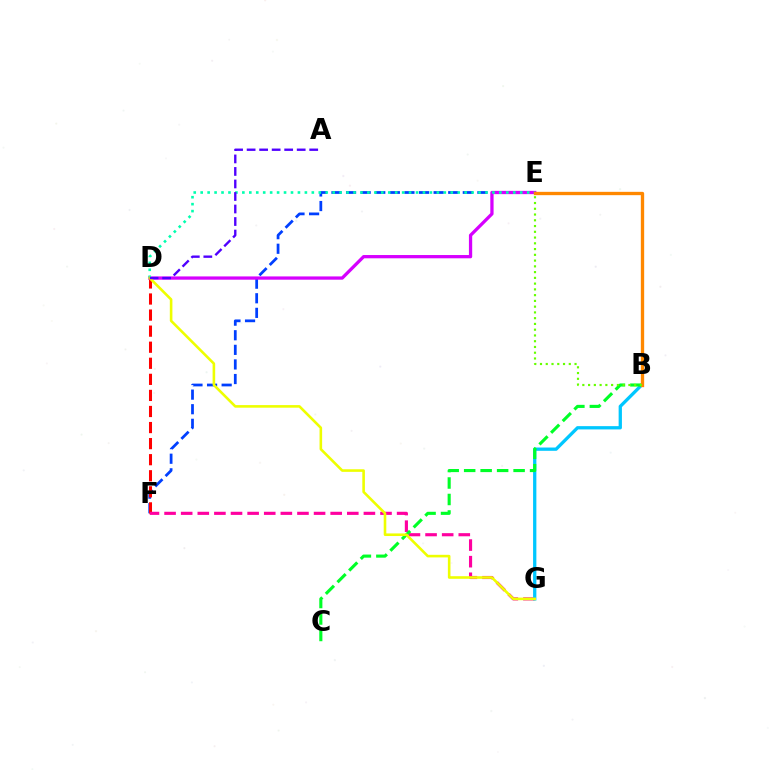{('E', 'F'): [{'color': '#003fff', 'line_style': 'dashed', 'thickness': 1.98}], ('D', 'E'): [{'color': '#d600ff', 'line_style': 'solid', 'thickness': 2.35}, {'color': '#00ffaf', 'line_style': 'dotted', 'thickness': 1.89}], ('D', 'F'): [{'color': '#ff0000', 'line_style': 'dashed', 'thickness': 2.18}], ('F', 'G'): [{'color': '#ff00a0', 'line_style': 'dashed', 'thickness': 2.26}], ('B', 'G'): [{'color': '#00c7ff', 'line_style': 'solid', 'thickness': 2.37}], ('B', 'C'): [{'color': '#00ff27', 'line_style': 'dashed', 'thickness': 2.24}], ('B', 'E'): [{'color': '#ff8800', 'line_style': 'solid', 'thickness': 2.4}, {'color': '#66ff00', 'line_style': 'dotted', 'thickness': 1.56}], ('D', 'G'): [{'color': '#eeff00', 'line_style': 'solid', 'thickness': 1.87}], ('A', 'D'): [{'color': '#4f00ff', 'line_style': 'dashed', 'thickness': 1.7}]}